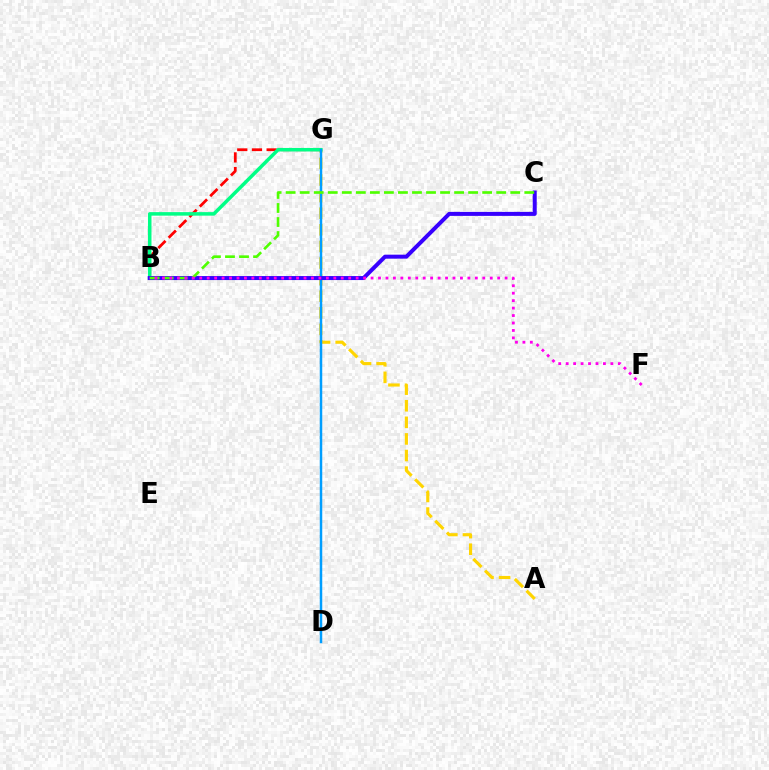{('B', 'G'): [{'color': '#ff0000', 'line_style': 'dashed', 'thickness': 2.0}, {'color': '#00ff86', 'line_style': 'solid', 'thickness': 2.53}], ('A', 'G'): [{'color': '#ffd500', 'line_style': 'dashed', 'thickness': 2.25}], ('D', 'G'): [{'color': '#009eff', 'line_style': 'solid', 'thickness': 1.79}], ('B', 'C'): [{'color': '#3700ff', 'line_style': 'solid', 'thickness': 2.88}, {'color': '#4fff00', 'line_style': 'dashed', 'thickness': 1.91}], ('B', 'F'): [{'color': '#ff00ed', 'line_style': 'dotted', 'thickness': 2.02}]}